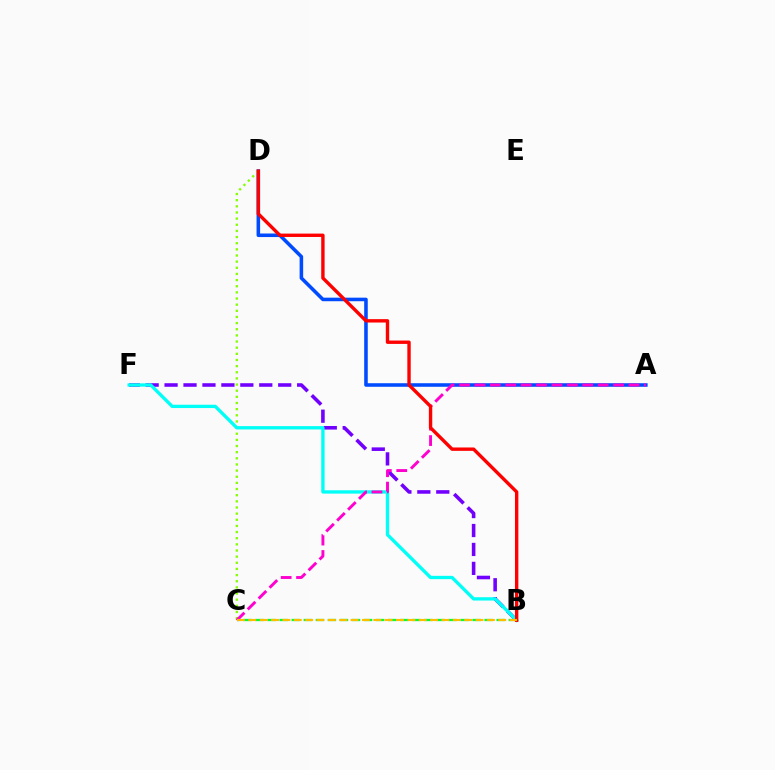{('A', 'D'): [{'color': '#004bff', 'line_style': 'solid', 'thickness': 2.56}], ('B', 'F'): [{'color': '#7200ff', 'line_style': 'dashed', 'thickness': 2.57}, {'color': '#00fff6', 'line_style': 'solid', 'thickness': 2.39}], ('C', 'D'): [{'color': '#84ff00', 'line_style': 'dotted', 'thickness': 1.67}], ('B', 'C'): [{'color': '#00ff39', 'line_style': 'dashed', 'thickness': 1.64}, {'color': '#ffbd00', 'line_style': 'dashed', 'thickness': 1.54}], ('A', 'C'): [{'color': '#ff00cf', 'line_style': 'dashed', 'thickness': 2.09}], ('B', 'D'): [{'color': '#ff0000', 'line_style': 'solid', 'thickness': 2.43}]}